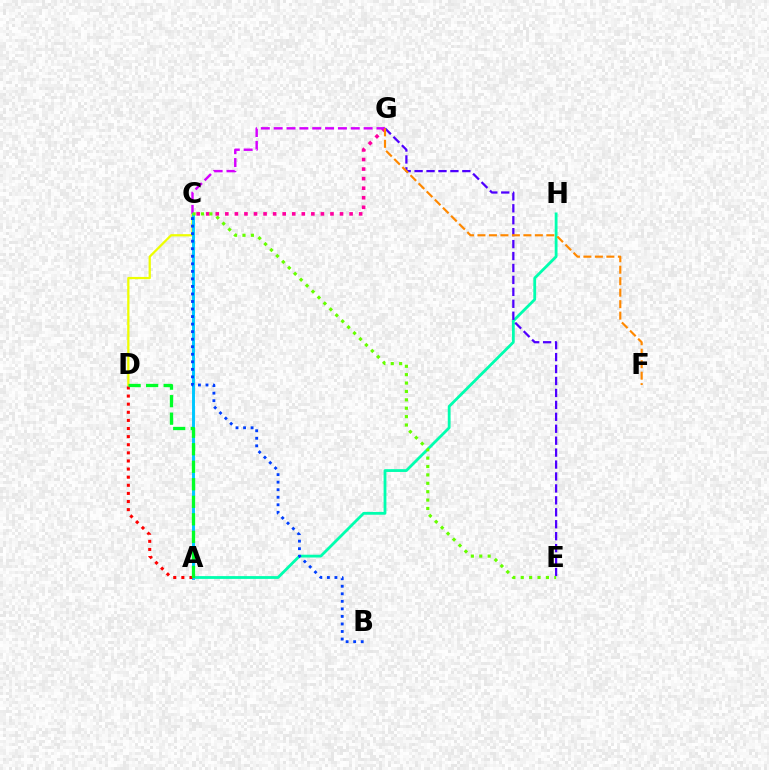{('C', 'G'): [{'color': '#ff00a0', 'line_style': 'dotted', 'thickness': 2.6}, {'color': '#d600ff', 'line_style': 'dashed', 'thickness': 1.75}], ('A', 'H'): [{'color': '#00ffaf', 'line_style': 'solid', 'thickness': 2.02}], ('C', 'D'): [{'color': '#eeff00', 'line_style': 'solid', 'thickness': 1.63}], ('A', 'C'): [{'color': '#00c7ff', 'line_style': 'solid', 'thickness': 2.12}], ('E', 'G'): [{'color': '#4f00ff', 'line_style': 'dashed', 'thickness': 1.62}], ('C', 'E'): [{'color': '#66ff00', 'line_style': 'dotted', 'thickness': 2.28}], ('B', 'C'): [{'color': '#003fff', 'line_style': 'dotted', 'thickness': 2.05}], ('A', 'D'): [{'color': '#ff0000', 'line_style': 'dotted', 'thickness': 2.2}, {'color': '#00ff27', 'line_style': 'dashed', 'thickness': 2.38}], ('F', 'G'): [{'color': '#ff8800', 'line_style': 'dashed', 'thickness': 1.56}]}